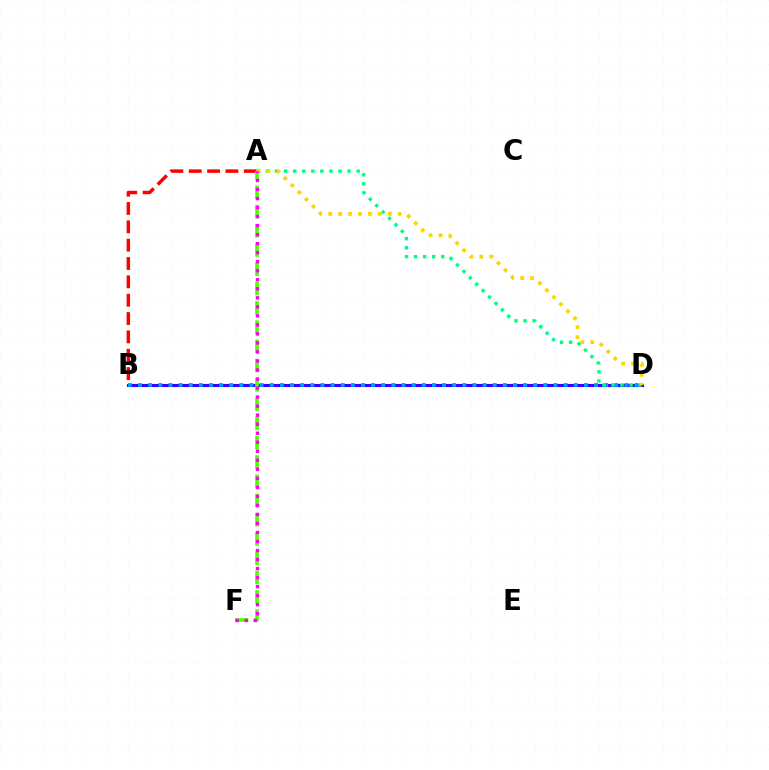{('B', 'D'): [{'color': '#3700ff', 'line_style': 'solid', 'thickness': 2.23}, {'color': '#009eff', 'line_style': 'dotted', 'thickness': 2.75}], ('A', 'B'): [{'color': '#ff0000', 'line_style': 'dashed', 'thickness': 2.49}], ('A', 'D'): [{'color': '#00ff86', 'line_style': 'dotted', 'thickness': 2.46}, {'color': '#ffd500', 'line_style': 'dotted', 'thickness': 2.7}], ('A', 'F'): [{'color': '#4fff00', 'line_style': 'dashed', 'thickness': 2.62}, {'color': '#ff00ed', 'line_style': 'dotted', 'thickness': 2.45}]}